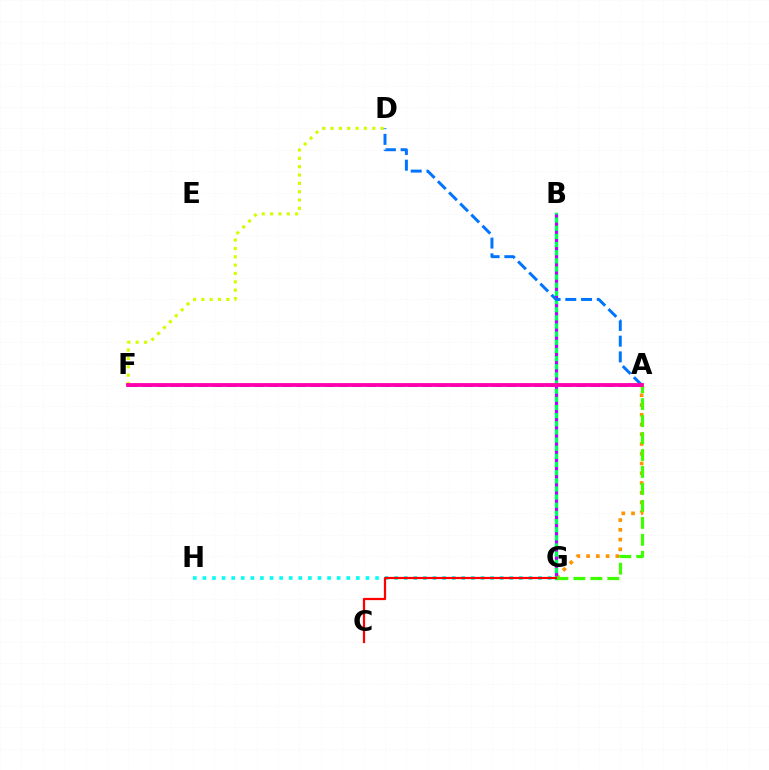{('A', 'G'): [{'color': '#ff9400', 'line_style': 'dotted', 'thickness': 2.65}, {'color': '#3dff00', 'line_style': 'dashed', 'thickness': 2.3}], ('D', 'F'): [{'color': '#d1ff00', 'line_style': 'dotted', 'thickness': 2.27}], ('A', 'F'): [{'color': '#2500ff', 'line_style': 'dashed', 'thickness': 1.9}, {'color': '#ff00ac', 'line_style': 'solid', 'thickness': 2.74}], ('B', 'G'): [{'color': '#00ff5c', 'line_style': 'solid', 'thickness': 2.44}, {'color': '#b900ff', 'line_style': 'dotted', 'thickness': 2.21}], ('G', 'H'): [{'color': '#00fff6', 'line_style': 'dotted', 'thickness': 2.61}], ('C', 'G'): [{'color': '#ff0000', 'line_style': 'solid', 'thickness': 1.61}], ('A', 'D'): [{'color': '#0074ff', 'line_style': 'dashed', 'thickness': 2.14}]}